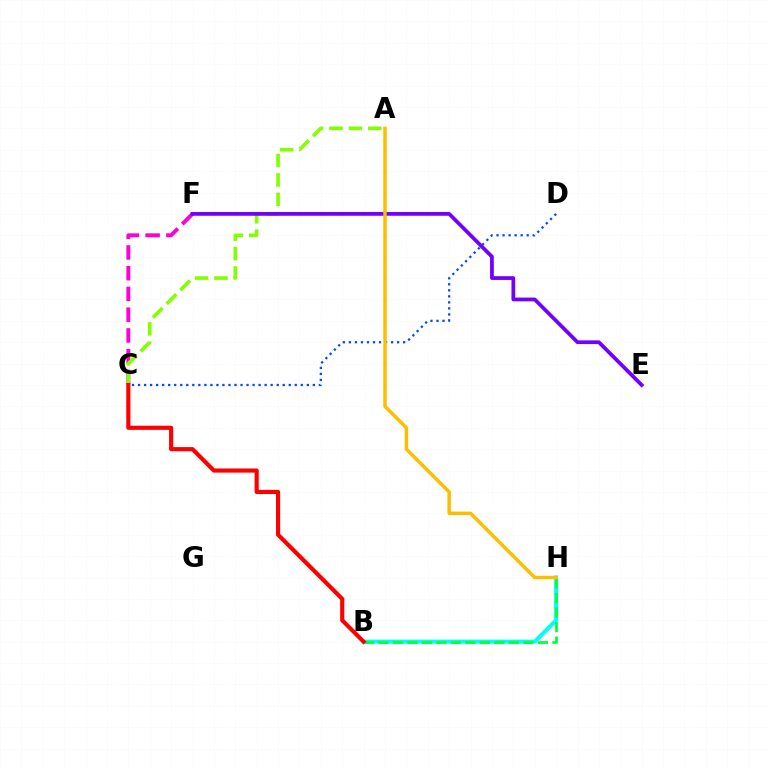{('C', 'F'): [{'color': '#ff00cf', 'line_style': 'dashed', 'thickness': 2.82}], ('B', 'H'): [{'color': '#00fff6', 'line_style': 'solid', 'thickness': 2.91}, {'color': '#00ff39', 'line_style': 'dashed', 'thickness': 1.97}], ('A', 'C'): [{'color': '#84ff00', 'line_style': 'dashed', 'thickness': 2.64}], ('E', 'F'): [{'color': '#7200ff', 'line_style': 'solid', 'thickness': 2.7}], ('C', 'D'): [{'color': '#004bff', 'line_style': 'dotted', 'thickness': 1.64}], ('B', 'C'): [{'color': '#ff0000', 'line_style': 'solid', 'thickness': 2.98}], ('A', 'H'): [{'color': '#ffbd00', 'line_style': 'solid', 'thickness': 2.49}]}